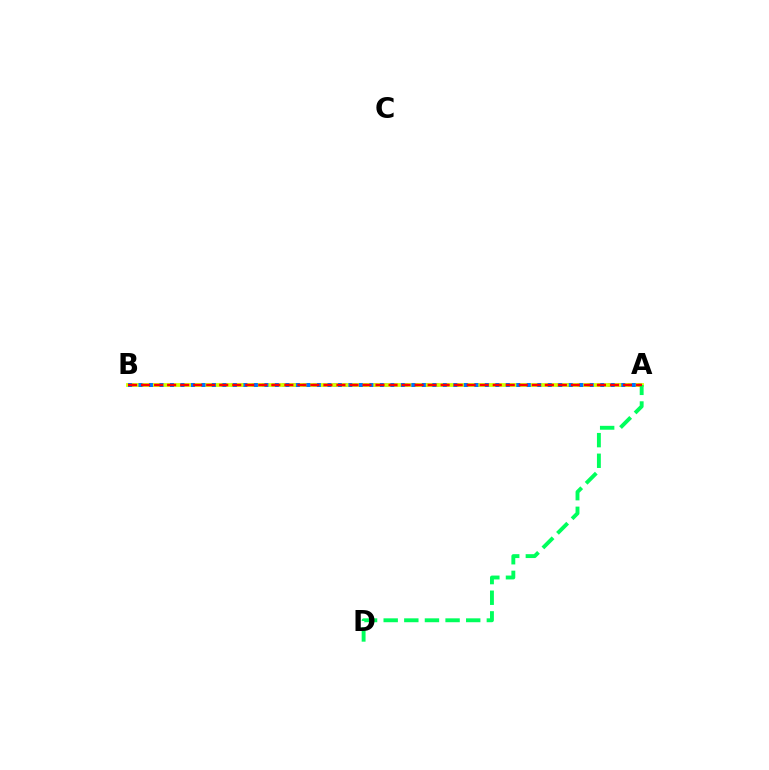{('A', 'B'): [{'color': '#b900ff', 'line_style': 'dotted', 'thickness': 2.76}, {'color': '#d1ff00', 'line_style': 'solid', 'thickness': 2.72}, {'color': '#0074ff', 'line_style': 'dotted', 'thickness': 2.85}, {'color': '#ff0000', 'line_style': 'dashed', 'thickness': 1.77}], ('A', 'D'): [{'color': '#00ff5c', 'line_style': 'dashed', 'thickness': 2.8}]}